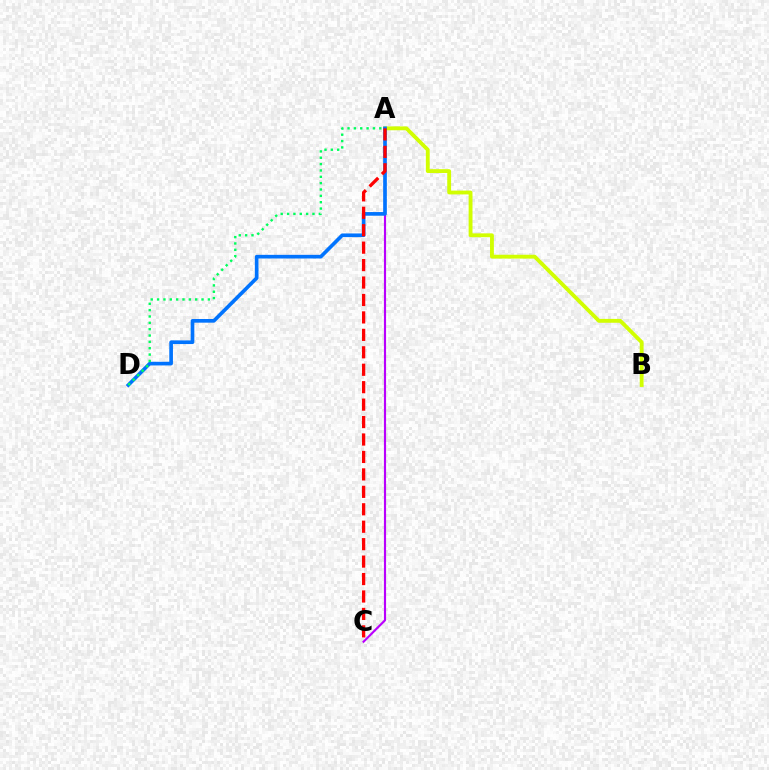{('A', 'C'): [{'color': '#b900ff', 'line_style': 'solid', 'thickness': 1.55}, {'color': '#ff0000', 'line_style': 'dashed', 'thickness': 2.37}], ('A', 'B'): [{'color': '#d1ff00', 'line_style': 'solid', 'thickness': 2.77}], ('A', 'D'): [{'color': '#0074ff', 'line_style': 'solid', 'thickness': 2.63}, {'color': '#00ff5c', 'line_style': 'dotted', 'thickness': 1.73}]}